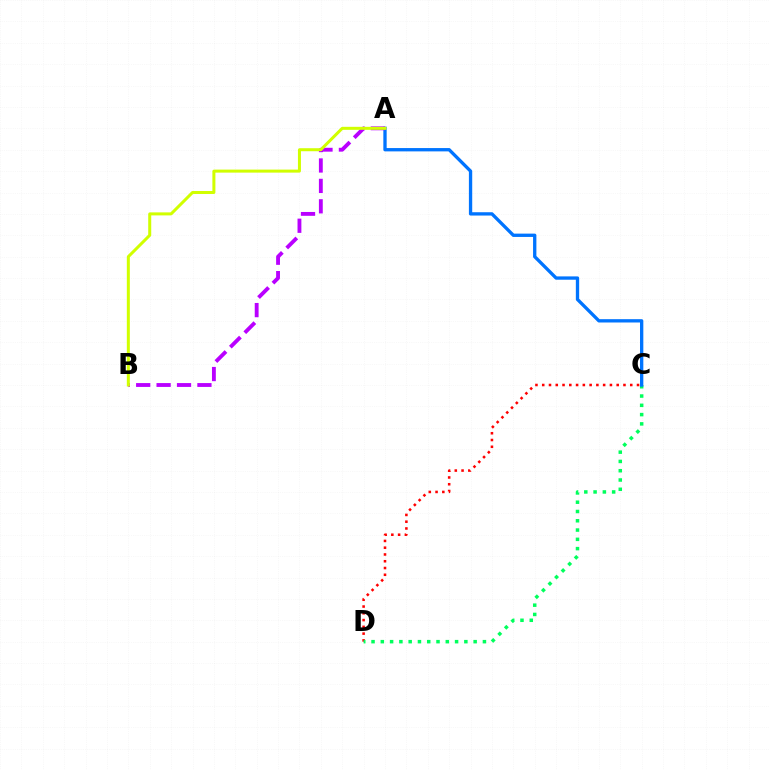{('C', 'D'): [{'color': '#ff0000', 'line_style': 'dotted', 'thickness': 1.84}, {'color': '#00ff5c', 'line_style': 'dotted', 'thickness': 2.52}], ('A', 'C'): [{'color': '#0074ff', 'line_style': 'solid', 'thickness': 2.39}], ('A', 'B'): [{'color': '#b900ff', 'line_style': 'dashed', 'thickness': 2.77}, {'color': '#d1ff00', 'line_style': 'solid', 'thickness': 2.17}]}